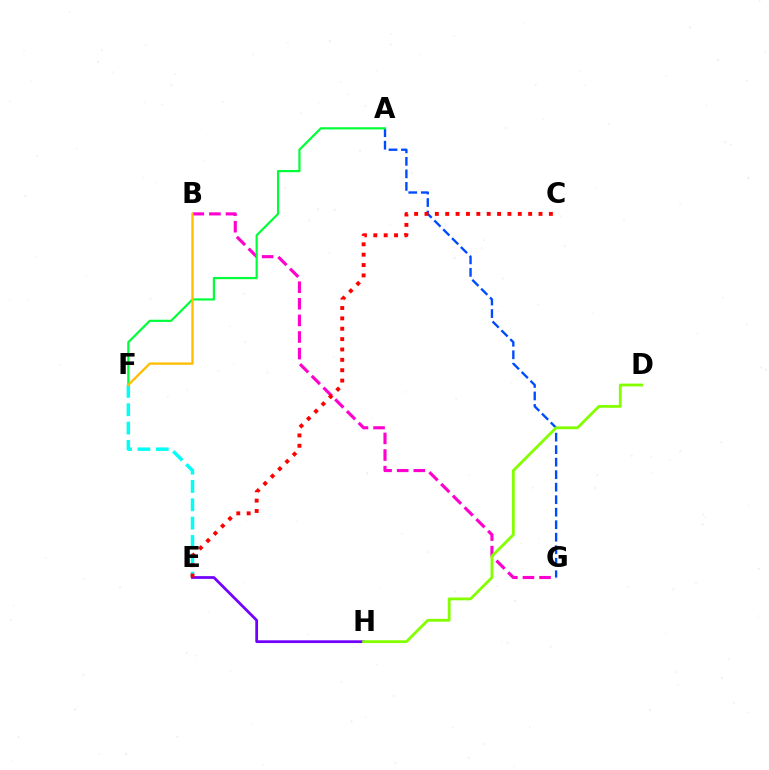{('B', 'G'): [{'color': '#ff00cf', 'line_style': 'dashed', 'thickness': 2.26}], ('A', 'G'): [{'color': '#004bff', 'line_style': 'dashed', 'thickness': 1.7}], ('A', 'F'): [{'color': '#00ff39', 'line_style': 'solid', 'thickness': 1.58}], ('E', 'F'): [{'color': '#00fff6', 'line_style': 'dashed', 'thickness': 2.49}], ('E', 'H'): [{'color': '#7200ff', 'line_style': 'solid', 'thickness': 1.98}], ('C', 'E'): [{'color': '#ff0000', 'line_style': 'dotted', 'thickness': 2.82}], ('B', 'F'): [{'color': '#ffbd00', 'line_style': 'solid', 'thickness': 1.66}], ('D', 'H'): [{'color': '#84ff00', 'line_style': 'solid', 'thickness': 2.02}]}